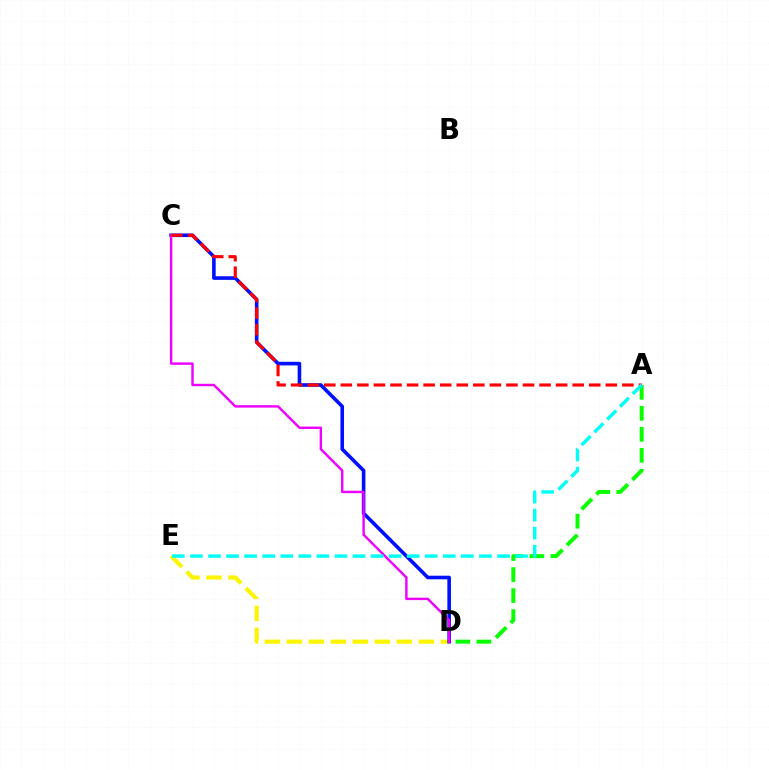{('D', 'E'): [{'color': '#fcf500', 'line_style': 'dashed', 'thickness': 2.99}], ('C', 'D'): [{'color': '#0010ff', 'line_style': 'solid', 'thickness': 2.6}, {'color': '#ee00ff', 'line_style': 'solid', 'thickness': 1.74}], ('A', 'D'): [{'color': '#08ff00', 'line_style': 'dashed', 'thickness': 2.85}], ('A', 'C'): [{'color': '#ff0000', 'line_style': 'dashed', 'thickness': 2.25}], ('A', 'E'): [{'color': '#00fff6', 'line_style': 'dashed', 'thickness': 2.45}]}